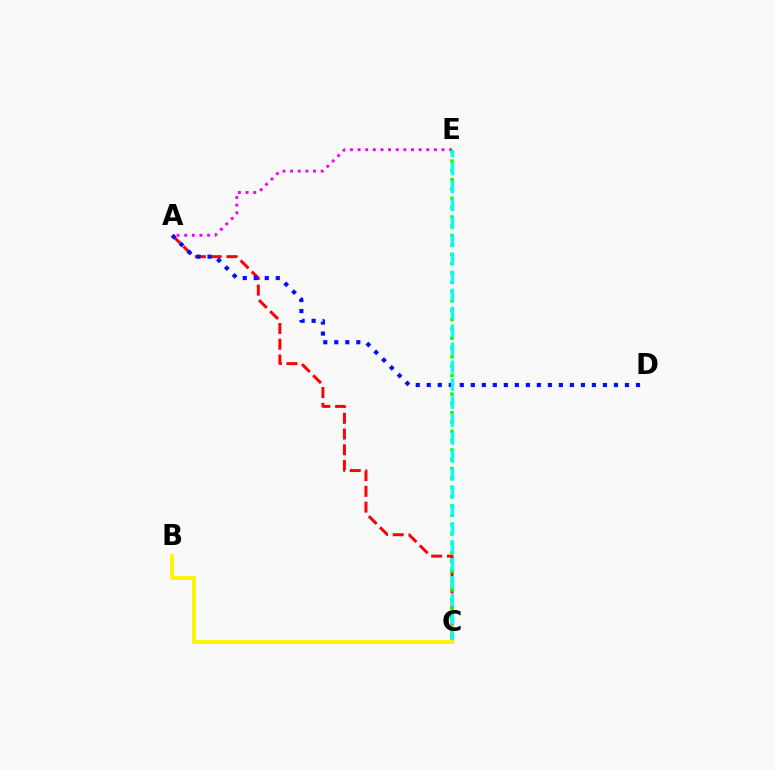{('A', 'E'): [{'color': '#ee00ff', 'line_style': 'dotted', 'thickness': 2.07}], ('A', 'C'): [{'color': '#ff0000', 'line_style': 'dashed', 'thickness': 2.14}], ('C', 'E'): [{'color': '#08ff00', 'line_style': 'dotted', 'thickness': 2.53}, {'color': '#00fff6', 'line_style': 'dashed', 'thickness': 2.44}], ('A', 'D'): [{'color': '#0010ff', 'line_style': 'dotted', 'thickness': 2.99}], ('B', 'C'): [{'color': '#fcf500', 'line_style': 'solid', 'thickness': 2.77}]}